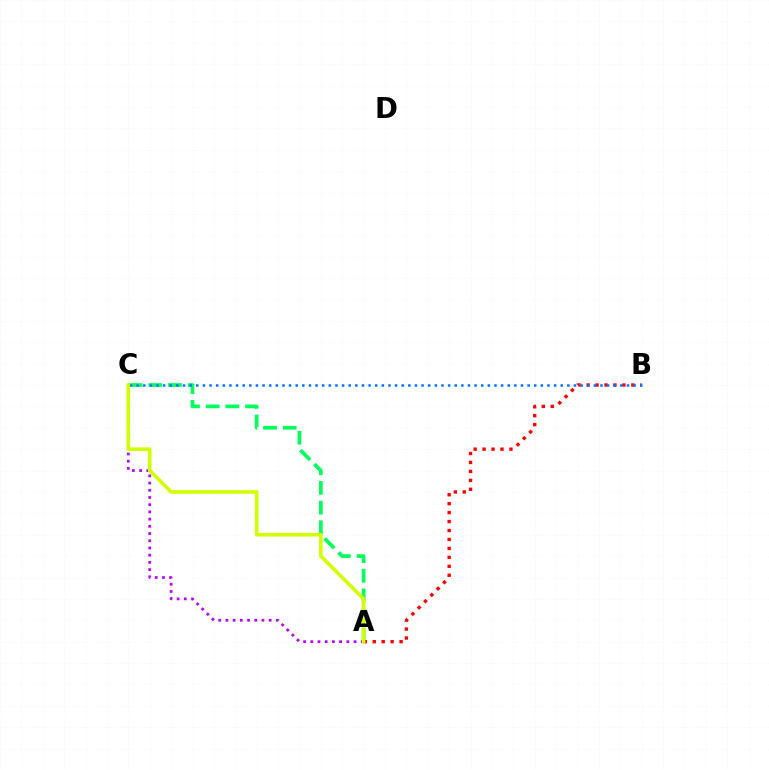{('A', 'C'): [{'color': '#00ff5c', 'line_style': 'dashed', 'thickness': 2.67}, {'color': '#b900ff', 'line_style': 'dotted', 'thickness': 1.96}, {'color': '#d1ff00', 'line_style': 'solid', 'thickness': 2.59}], ('A', 'B'): [{'color': '#ff0000', 'line_style': 'dotted', 'thickness': 2.43}], ('B', 'C'): [{'color': '#0074ff', 'line_style': 'dotted', 'thickness': 1.8}]}